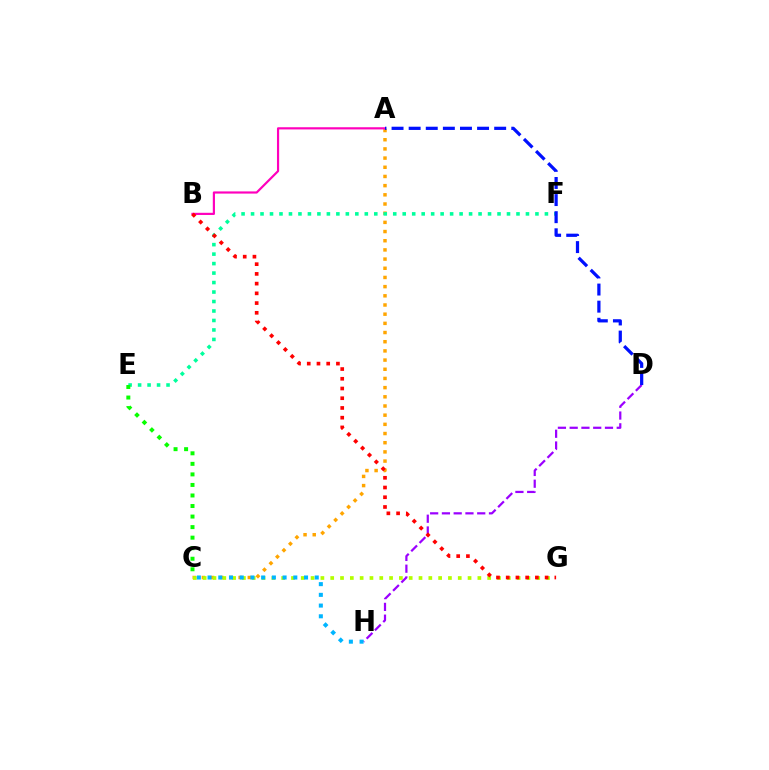{('A', 'C'): [{'color': '#ffa500', 'line_style': 'dotted', 'thickness': 2.49}], ('A', 'B'): [{'color': '#ff00bd', 'line_style': 'solid', 'thickness': 1.57}], ('C', 'G'): [{'color': '#b3ff00', 'line_style': 'dotted', 'thickness': 2.67}], ('D', 'H'): [{'color': '#9b00ff', 'line_style': 'dashed', 'thickness': 1.6}], ('E', 'F'): [{'color': '#00ff9d', 'line_style': 'dotted', 'thickness': 2.58}], ('C', 'H'): [{'color': '#00b5ff', 'line_style': 'dotted', 'thickness': 2.91}], ('B', 'G'): [{'color': '#ff0000', 'line_style': 'dotted', 'thickness': 2.64}], ('A', 'D'): [{'color': '#0010ff', 'line_style': 'dashed', 'thickness': 2.32}], ('C', 'E'): [{'color': '#08ff00', 'line_style': 'dotted', 'thickness': 2.86}]}